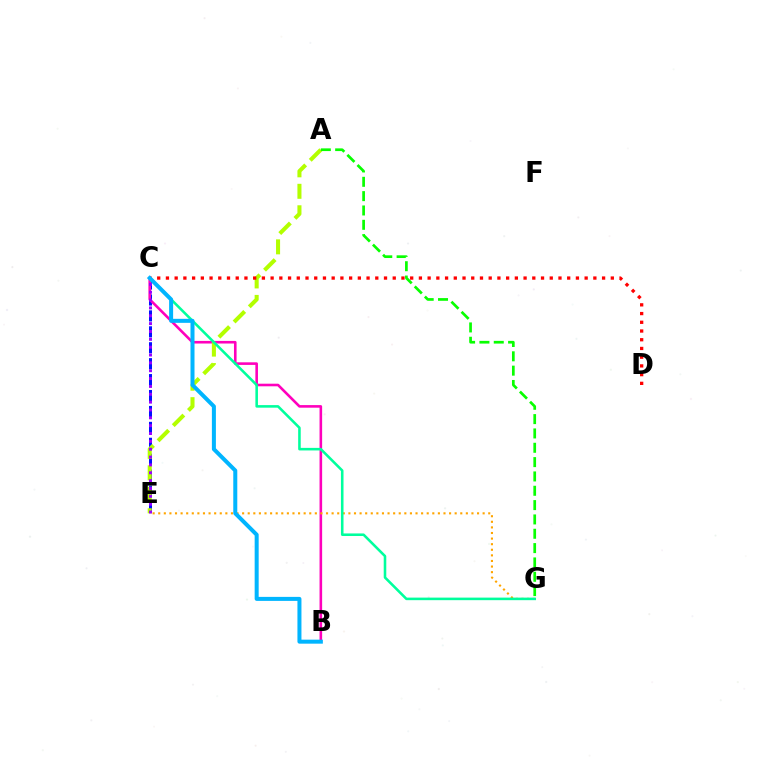{('C', 'E'): [{'color': '#0010ff', 'line_style': 'dashed', 'thickness': 2.16}, {'color': '#9b00ff', 'line_style': 'dotted', 'thickness': 2.13}], ('B', 'C'): [{'color': '#ff00bd', 'line_style': 'solid', 'thickness': 1.87}, {'color': '#00b5ff', 'line_style': 'solid', 'thickness': 2.89}], ('A', 'E'): [{'color': '#b3ff00', 'line_style': 'dashed', 'thickness': 2.92}], ('E', 'G'): [{'color': '#ffa500', 'line_style': 'dotted', 'thickness': 1.52}], ('A', 'G'): [{'color': '#08ff00', 'line_style': 'dashed', 'thickness': 1.95}], ('C', 'D'): [{'color': '#ff0000', 'line_style': 'dotted', 'thickness': 2.37}], ('C', 'G'): [{'color': '#00ff9d', 'line_style': 'solid', 'thickness': 1.85}]}